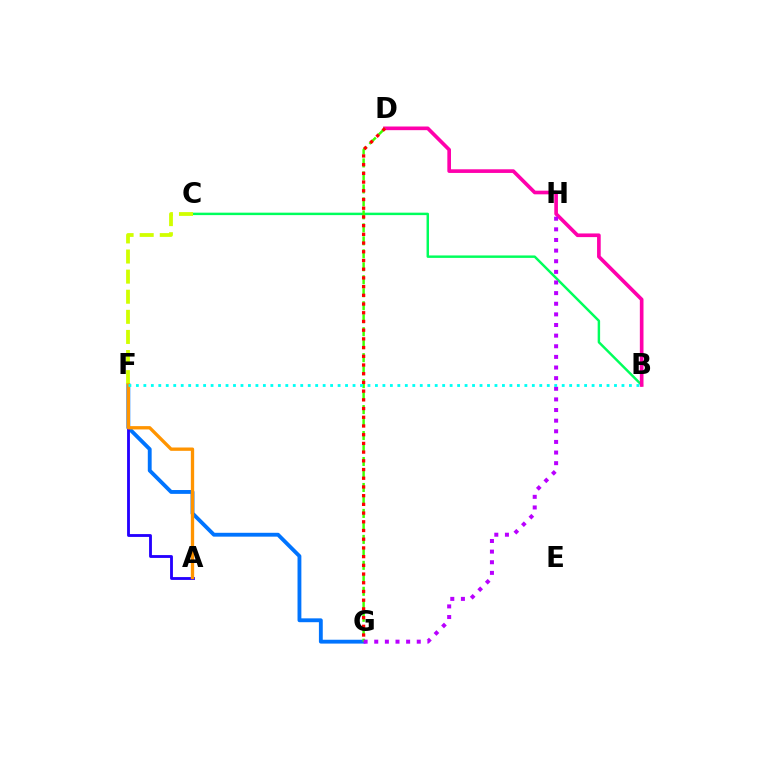{('B', 'C'): [{'color': '#00ff5c', 'line_style': 'solid', 'thickness': 1.77}], ('F', 'G'): [{'color': '#0074ff', 'line_style': 'solid', 'thickness': 2.77}], ('B', 'D'): [{'color': '#ff00ac', 'line_style': 'solid', 'thickness': 2.63}], ('C', 'F'): [{'color': '#d1ff00', 'line_style': 'dashed', 'thickness': 2.73}], ('A', 'F'): [{'color': '#2500ff', 'line_style': 'solid', 'thickness': 2.04}, {'color': '#ff9400', 'line_style': 'solid', 'thickness': 2.39}], ('D', 'G'): [{'color': '#3dff00', 'line_style': 'dashed', 'thickness': 1.76}, {'color': '#ff0000', 'line_style': 'dotted', 'thickness': 2.37}], ('G', 'H'): [{'color': '#b900ff', 'line_style': 'dotted', 'thickness': 2.89}], ('B', 'F'): [{'color': '#00fff6', 'line_style': 'dotted', 'thickness': 2.03}]}